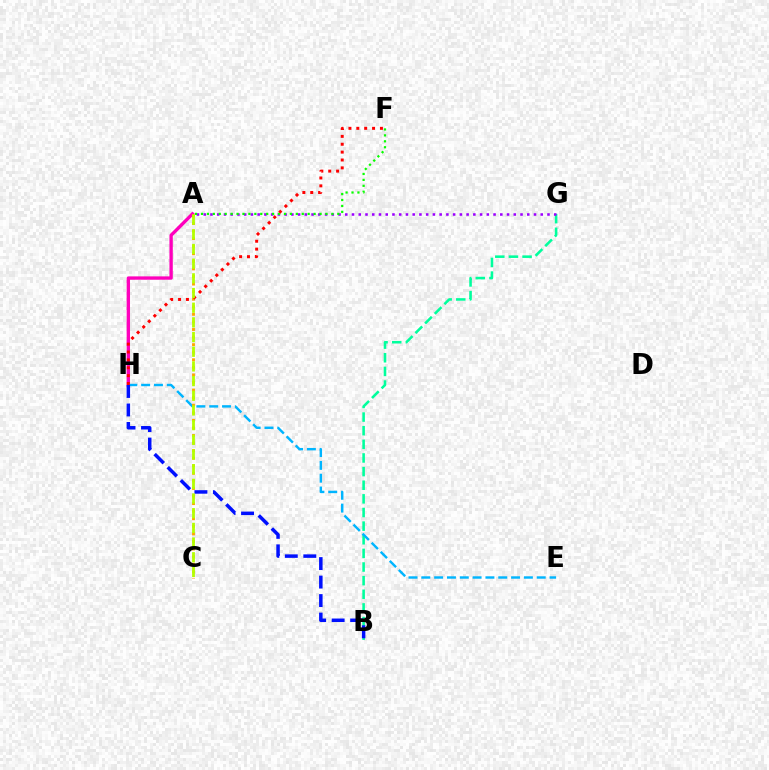{('A', 'H'): [{'color': '#ff00bd', 'line_style': 'solid', 'thickness': 2.41}], ('B', 'G'): [{'color': '#00ff9d', 'line_style': 'dashed', 'thickness': 1.85}], ('A', 'G'): [{'color': '#9b00ff', 'line_style': 'dotted', 'thickness': 1.83}], ('E', 'H'): [{'color': '#00b5ff', 'line_style': 'dashed', 'thickness': 1.74}], ('A', 'F'): [{'color': '#08ff00', 'line_style': 'dotted', 'thickness': 1.61}], ('A', 'C'): [{'color': '#ffa500', 'line_style': 'dotted', 'thickness': 2.06}, {'color': '#b3ff00', 'line_style': 'dashed', 'thickness': 1.99}], ('B', 'H'): [{'color': '#0010ff', 'line_style': 'dashed', 'thickness': 2.51}], ('F', 'H'): [{'color': '#ff0000', 'line_style': 'dotted', 'thickness': 2.14}]}